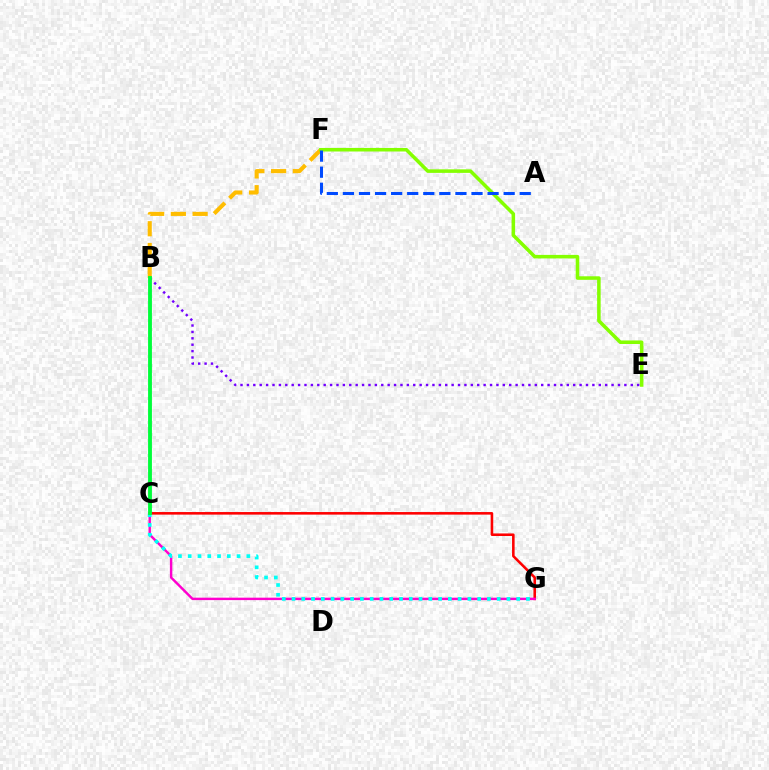{('C', 'G'): [{'color': '#ff0000', 'line_style': 'solid', 'thickness': 1.85}, {'color': '#ff00cf', 'line_style': 'solid', 'thickness': 1.75}, {'color': '#00fff6', 'line_style': 'dotted', 'thickness': 2.65}], ('B', 'F'): [{'color': '#ffbd00', 'line_style': 'dashed', 'thickness': 2.95}], ('B', 'E'): [{'color': '#7200ff', 'line_style': 'dotted', 'thickness': 1.74}], ('B', 'C'): [{'color': '#00ff39', 'line_style': 'solid', 'thickness': 2.77}], ('E', 'F'): [{'color': '#84ff00', 'line_style': 'solid', 'thickness': 2.55}], ('A', 'F'): [{'color': '#004bff', 'line_style': 'dashed', 'thickness': 2.18}]}